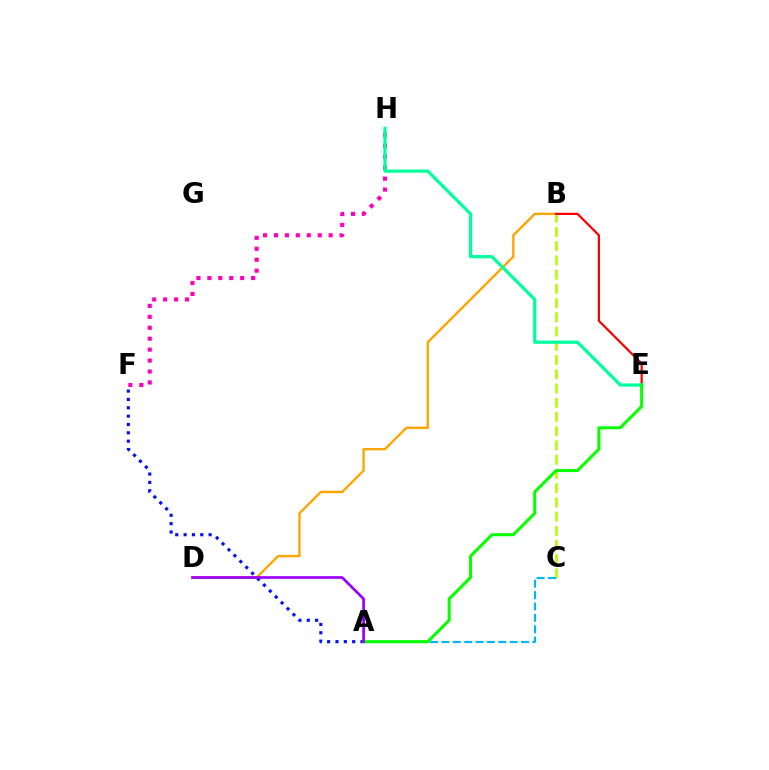{('B', 'D'): [{'color': '#ffa500', 'line_style': 'solid', 'thickness': 1.71}], ('B', 'C'): [{'color': '#b3ff00', 'line_style': 'dashed', 'thickness': 1.93}], ('F', 'H'): [{'color': '#ff00bd', 'line_style': 'dotted', 'thickness': 2.97}], ('B', 'E'): [{'color': '#ff0000', 'line_style': 'solid', 'thickness': 1.6}], ('A', 'F'): [{'color': '#0010ff', 'line_style': 'dotted', 'thickness': 2.27}], ('A', 'C'): [{'color': '#00b5ff', 'line_style': 'dashed', 'thickness': 1.55}], ('E', 'H'): [{'color': '#00ff9d', 'line_style': 'solid', 'thickness': 2.31}], ('A', 'E'): [{'color': '#08ff00', 'line_style': 'solid', 'thickness': 2.2}], ('A', 'D'): [{'color': '#9b00ff', 'line_style': 'solid', 'thickness': 1.94}]}